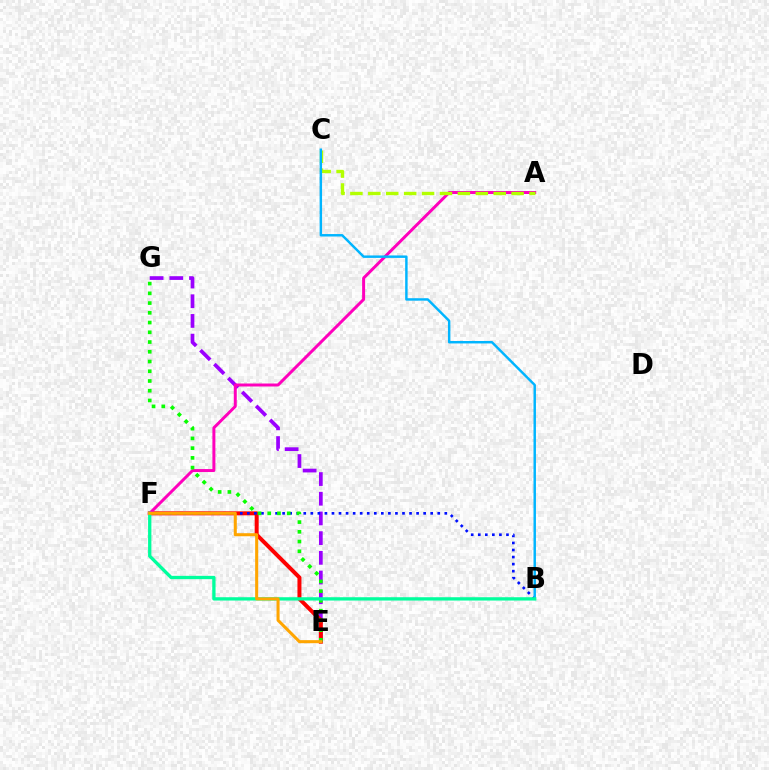{('E', 'G'): [{'color': '#9b00ff', 'line_style': 'dashed', 'thickness': 2.68}, {'color': '#08ff00', 'line_style': 'dotted', 'thickness': 2.65}], ('E', 'F'): [{'color': '#ff0000', 'line_style': 'solid', 'thickness': 2.87}, {'color': '#ffa500', 'line_style': 'solid', 'thickness': 2.19}], ('B', 'F'): [{'color': '#0010ff', 'line_style': 'dotted', 'thickness': 1.92}, {'color': '#00ff9d', 'line_style': 'solid', 'thickness': 2.38}], ('A', 'F'): [{'color': '#ff00bd', 'line_style': 'solid', 'thickness': 2.14}], ('A', 'C'): [{'color': '#b3ff00', 'line_style': 'dashed', 'thickness': 2.43}], ('B', 'C'): [{'color': '#00b5ff', 'line_style': 'solid', 'thickness': 1.77}]}